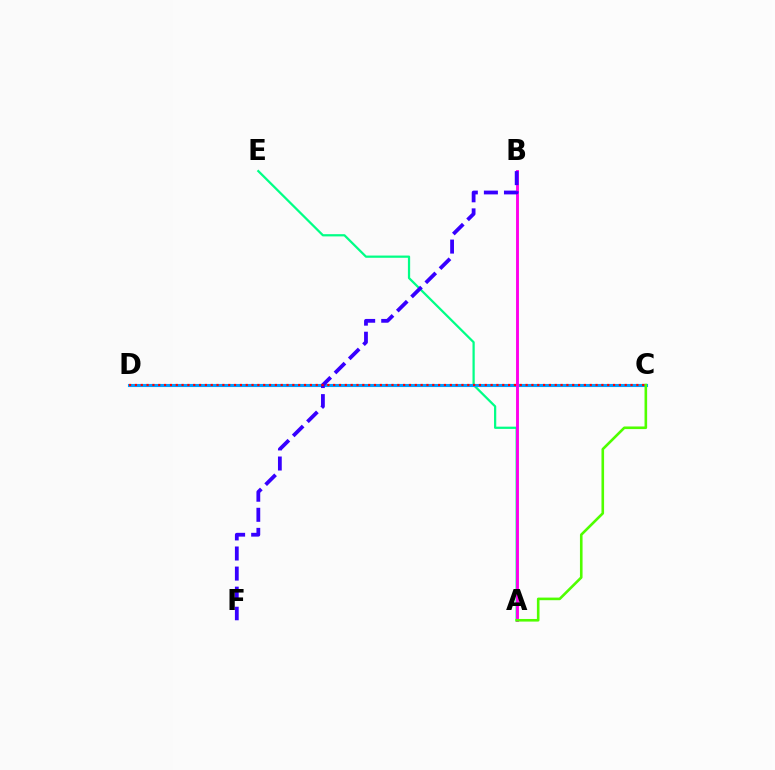{('C', 'D'): [{'color': '#ffd500', 'line_style': 'dotted', 'thickness': 2.03}, {'color': '#009eff', 'line_style': 'solid', 'thickness': 2.23}, {'color': '#ff0000', 'line_style': 'dotted', 'thickness': 1.58}], ('A', 'E'): [{'color': '#00ff86', 'line_style': 'solid', 'thickness': 1.61}], ('A', 'B'): [{'color': '#ff00ed', 'line_style': 'solid', 'thickness': 2.09}], ('A', 'C'): [{'color': '#4fff00', 'line_style': 'solid', 'thickness': 1.88}], ('B', 'F'): [{'color': '#3700ff', 'line_style': 'dashed', 'thickness': 2.73}]}